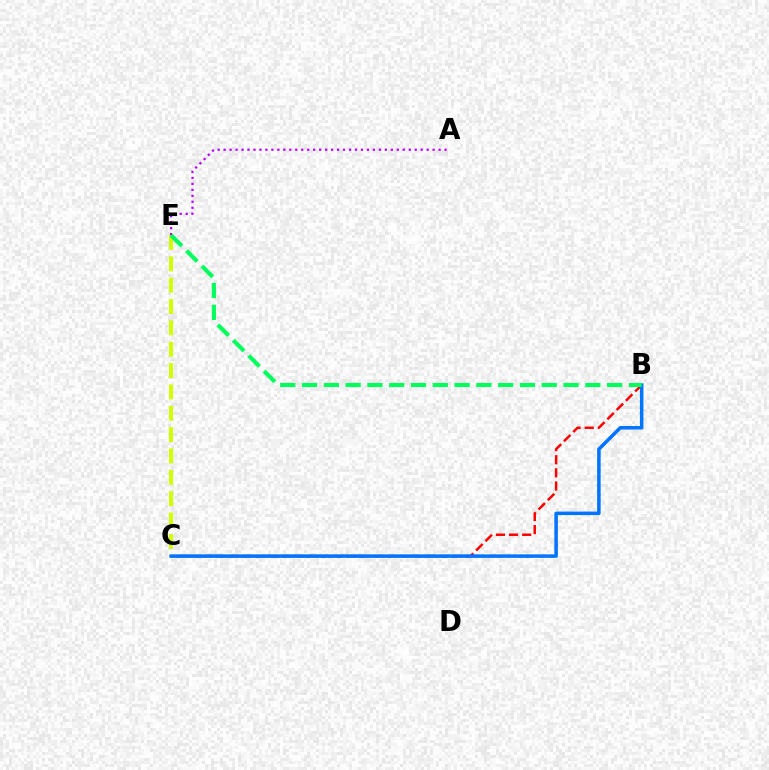{('C', 'E'): [{'color': '#d1ff00', 'line_style': 'dashed', 'thickness': 2.9}], ('B', 'C'): [{'color': '#ff0000', 'line_style': 'dashed', 'thickness': 1.78}, {'color': '#0074ff', 'line_style': 'solid', 'thickness': 2.53}], ('A', 'E'): [{'color': '#b900ff', 'line_style': 'dotted', 'thickness': 1.62}], ('B', 'E'): [{'color': '#00ff5c', 'line_style': 'dashed', 'thickness': 2.96}]}